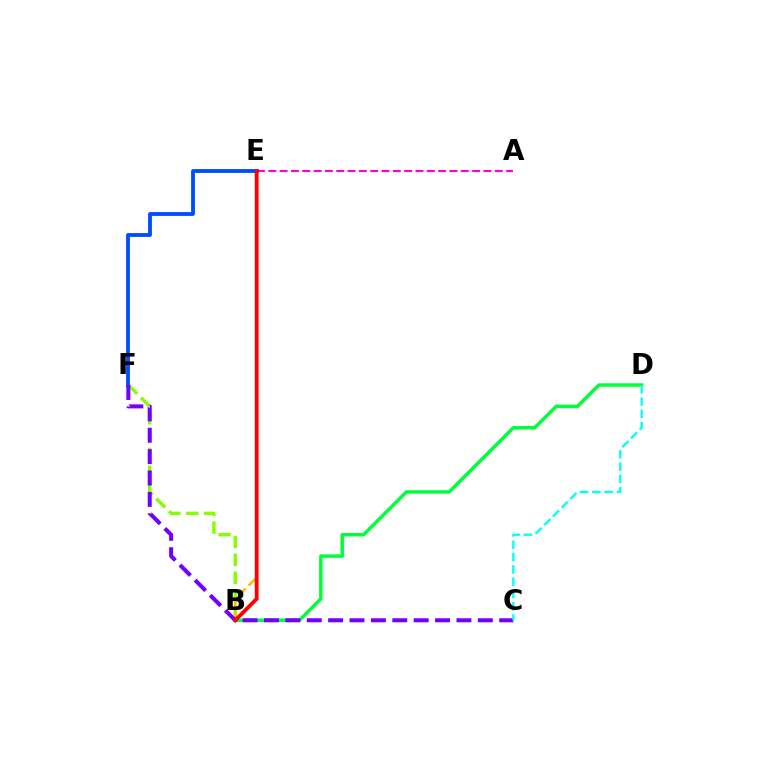{('B', 'D'): [{'color': '#00ff39', 'line_style': 'solid', 'thickness': 2.49}], ('B', 'F'): [{'color': '#84ff00', 'line_style': 'dashed', 'thickness': 2.43}], ('E', 'F'): [{'color': '#004bff', 'line_style': 'solid', 'thickness': 2.75}], ('B', 'E'): [{'color': '#ffbd00', 'line_style': 'dashed', 'thickness': 1.82}, {'color': '#ff0000', 'line_style': 'solid', 'thickness': 2.75}], ('C', 'F'): [{'color': '#7200ff', 'line_style': 'dashed', 'thickness': 2.91}], ('A', 'E'): [{'color': '#ff00cf', 'line_style': 'dashed', 'thickness': 1.54}], ('C', 'D'): [{'color': '#00fff6', 'line_style': 'dashed', 'thickness': 1.67}]}